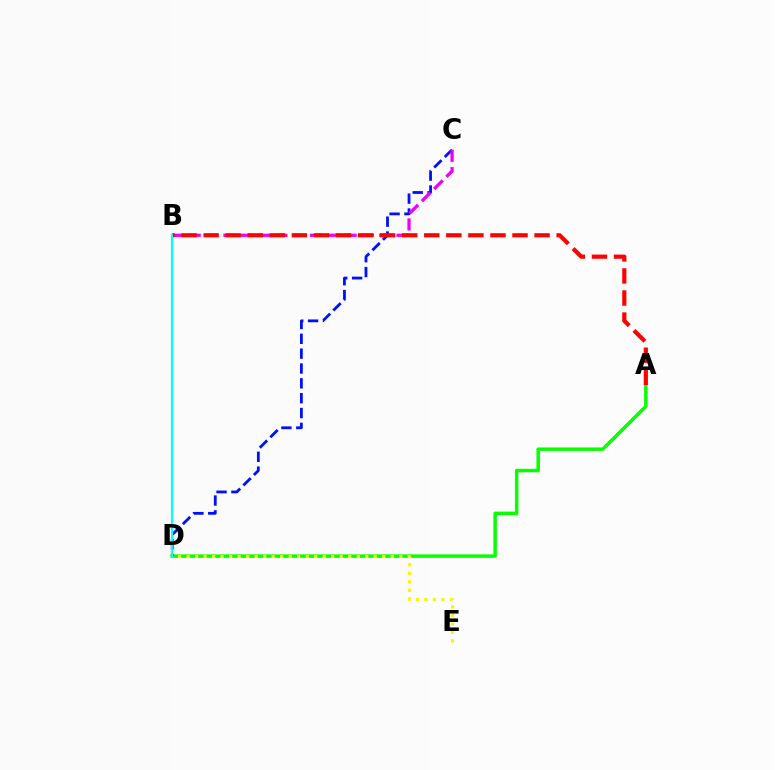{('A', 'D'): [{'color': '#08ff00', 'line_style': 'solid', 'thickness': 2.5}], ('D', 'E'): [{'color': '#fcf500', 'line_style': 'dotted', 'thickness': 2.31}], ('C', 'D'): [{'color': '#0010ff', 'line_style': 'dashed', 'thickness': 2.02}], ('B', 'C'): [{'color': '#ee00ff', 'line_style': 'dashed', 'thickness': 2.35}], ('A', 'B'): [{'color': '#ff0000', 'line_style': 'dashed', 'thickness': 3.0}], ('B', 'D'): [{'color': '#00fff6', 'line_style': 'solid', 'thickness': 1.56}]}